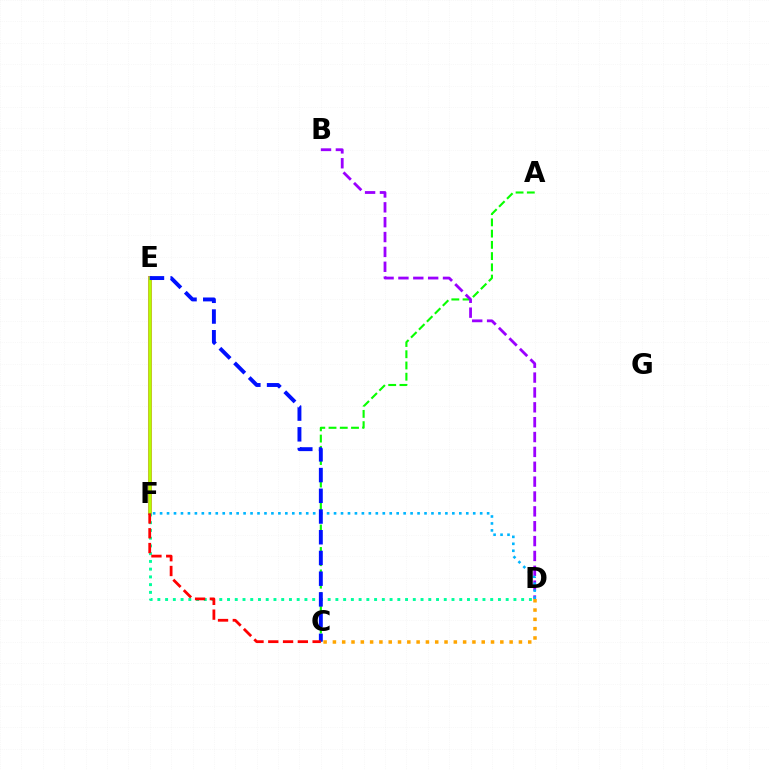{('E', 'F'): [{'color': '#ff00bd', 'line_style': 'solid', 'thickness': 2.89}, {'color': '#b3ff00', 'line_style': 'solid', 'thickness': 2.56}], ('A', 'C'): [{'color': '#08ff00', 'line_style': 'dashed', 'thickness': 1.53}], ('C', 'D'): [{'color': '#ffa500', 'line_style': 'dotted', 'thickness': 2.53}], ('B', 'D'): [{'color': '#9b00ff', 'line_style': 'dashed', 'thickness': 2.02}], ('D', 'F'): [{'color': '#00ff9d', 'line_style': 'dotted', 'thickness': 2.1}, {'color': '#00b5ff', 'line_style': 'dotted', 'thickness': 1.89}], ('C', 'E'): [{'color': '#0010ff', 'line_style': 'dashed', 'thickness': 2.81}], ('C', 'F'): [{'color': '#ff0000', 'line_style': 'dashed', 'thickness': 2.01}]}